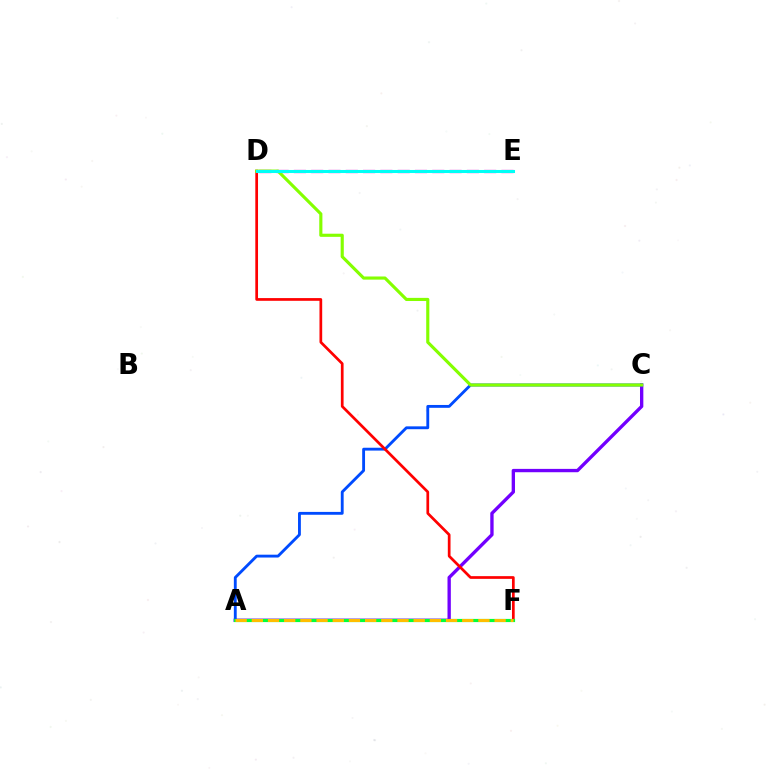{('A', 'C'): [{'color': '#7200ff', 'line_style': 'solid', 'thickness': 2.41}, {'color': '#004bff', 'line_style': 'solid', 'thickness': 2.05}], ('D', 'E'): [{'color': '#ff00cf', 'line_style': 'dashed', 'thickness': 2.35}, {'color': '#00fff6', 'line_style': 'solid', 'thickness': 2.2}], ('D', 'F'): [{'color': '#ff0000', 'line_style': 'solid', 'thickness': 1.95}], ('A', 'F'): [{'color': '#00ff39', 'line_style': 'solid', 'thickness': 2.29}, {'color': '#ffbd00', 'line_style': 'dashed', 'thickness': 2.2}], ('C', 'D'): [{'color': '#84ff00', 'line_style': 'solid', 'thickness': 2.26}]}